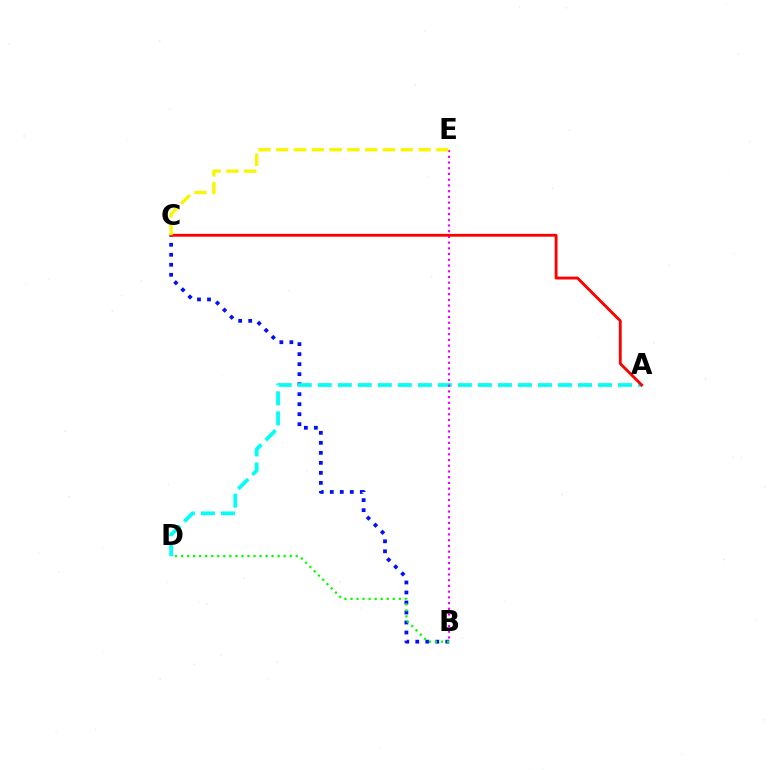{('B', 'C'): [{'color': '#0010ff', 'line_style': 'dotted', 'thickness': 2.72}], ('A', 'D'): [{'color': '#00fff6', 'line_style': 'dashed', 'thickness': 2.72}], ('B', 'D'): [{'color': '#08ff00', 'line_style': 'dotted', 'thickness': 1.64}], ('B', 'E'): [{'color': '#ee00ff', 'line_style': 'dotted', 'thickness': 1.55}], ('A', 'C'): [{'color': '#ff0000', 'line_style': 'solid', 'thickness': 2.05}], ('C', 'E'): [{'color': '#fcf500', 'line_style': 'dashed', 'thickness': 2.42}]}